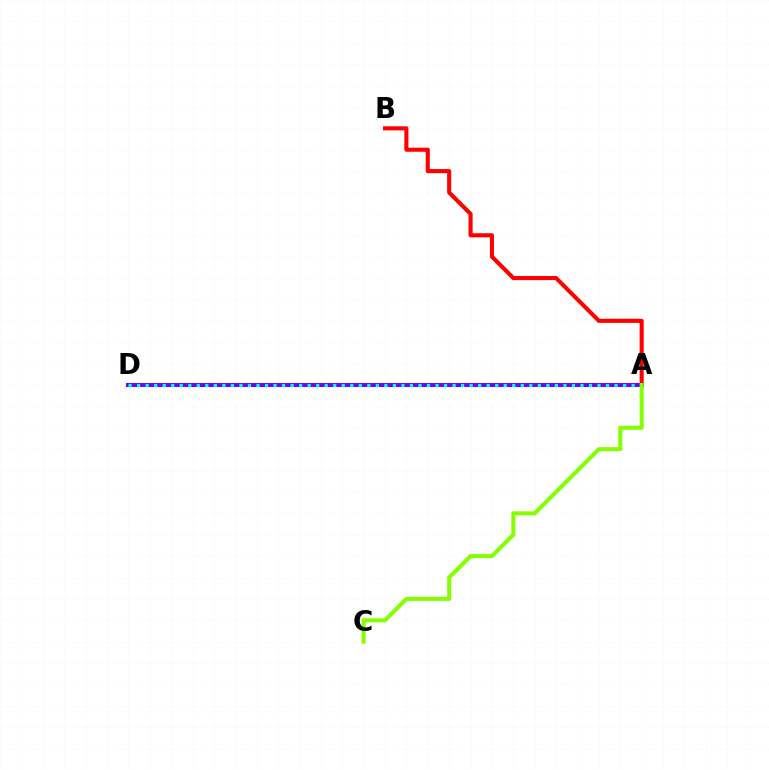{('A', 'B'): [{'color': '#ff0000', 'line_style': 'solid', 'thickness': 2.95}], ('A', 'D'): [{'color': '#7200ff', 'line_style': 'solid', 'thickness': 2.89}, {'color': '#00fff6', 'line_style': 'dotted', 'thickness': 2.32}], ('A', 'C'): [{'color': '#84ff00', 'line_style': 'solid', 'thickness': 2.9}]}